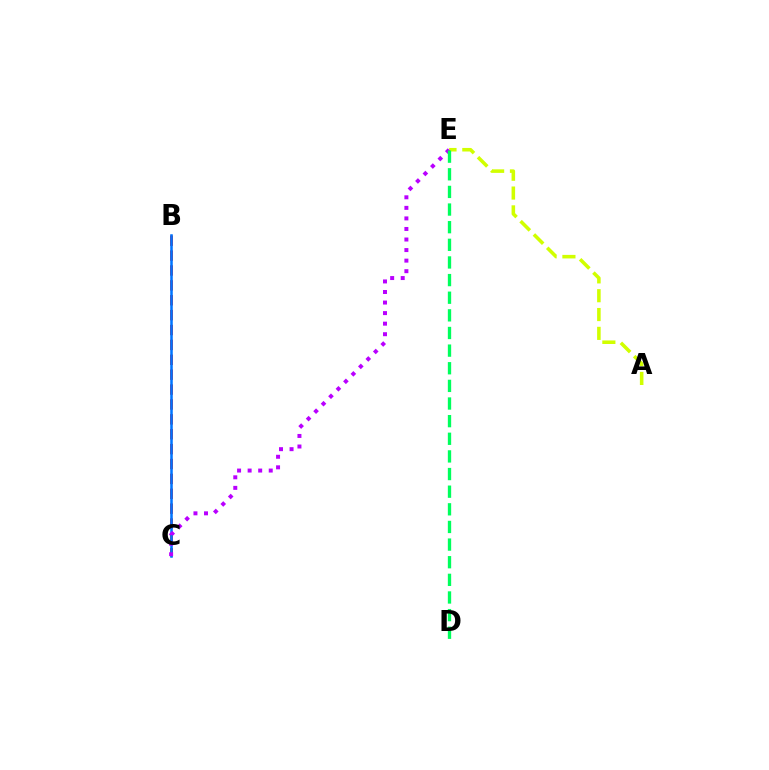{('A', 'E'): [{'color': '#d1ff00', 'line_style': 'dashed', 'thickness': 2.56}], ('B', 'C'): [{'color': '#ff0000', 'line_style': 'dashed', 'thickness': 2.02}, {'color': '#0074ff', 'line_style': 'solid', 'thickness': 1.82}], ('C', 'E'): [{'color': '#b900ff', 'line_style': 'dotted', 'thickness': 2.87}], ('D', 'E'): [{'color': '#00ff5c', 'line_style': 'dashed', 'thickness': 2.4}]}